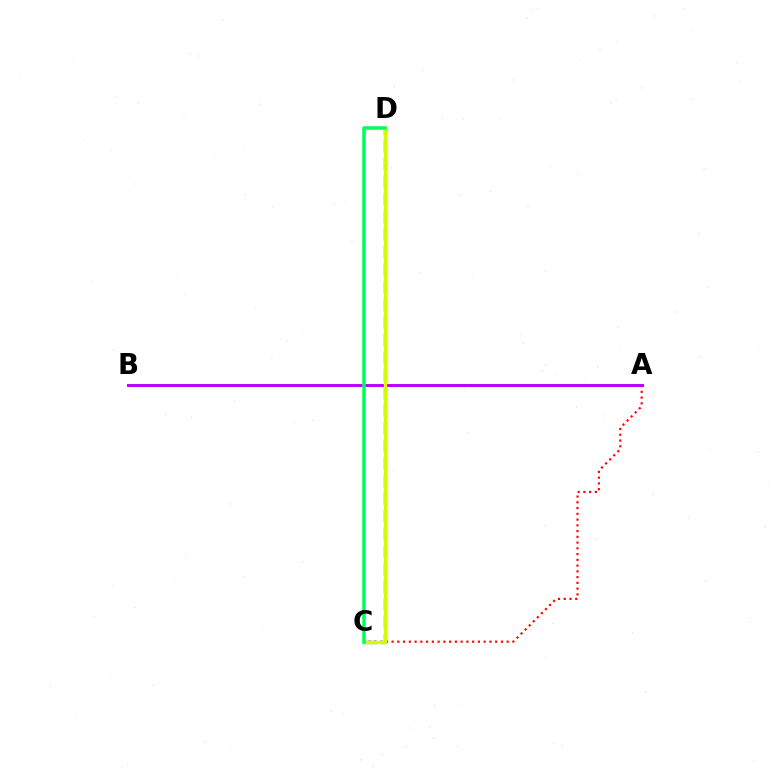{('C', 'D'): [{'color': '#0074ff', 'line_style': 'dashed', 'thickness': 2.39}, {'color': '#d1ff00', 'line_style': 'solid', 'thickness': 2.39}, {'color': '#00ff5c', 'line_style': 'solid', 'thickness': 2.53}], ('A', 'C'): [{'color': '#ff0000', 'line_style': 'dotted', 'thickness': 1.56}], ('A', 'B'): [{'color': '#b900ff', 'line_style': 'solid', 'thickness': 2.1}]}